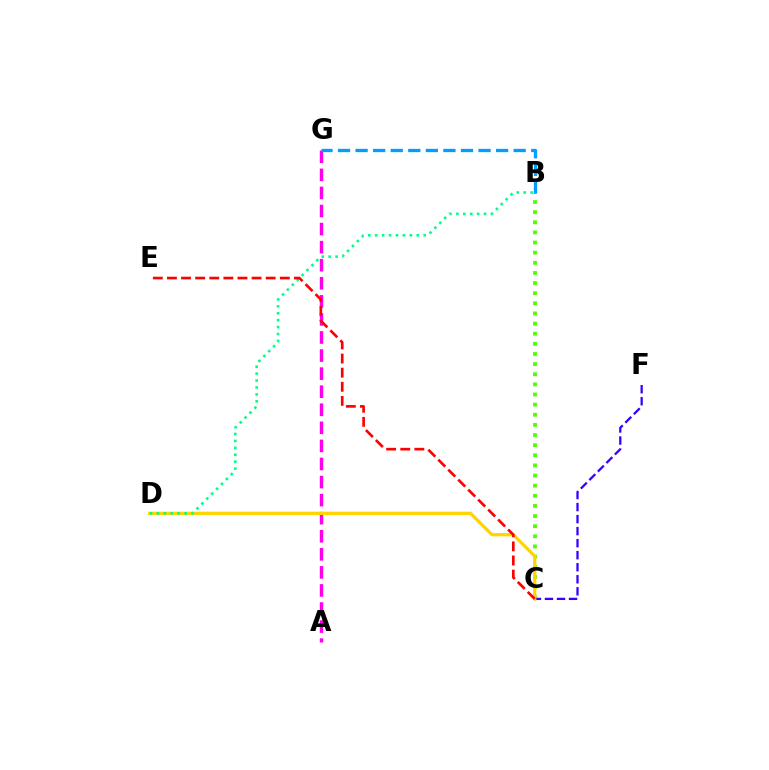{('B', 'C'): [{'color': '#4fff00', 'line_style': 'dotted', 'thickness': 2.75}], ('C', 'F'): [{'color': '#3700ff', 'line_style': 'dashed', 'thickness': 1.64}], ('A', 'G'): [{'color': '#ff00ed', 'line_style': 'dashed', 'thickness': 2.45}], ('C', 'D'): [{'color': '#ffd500', 'line_style': 'solid', 'thickness': 2.37}], ('B', 'D'): [{'color': '#00ff86', 'line_style': 'dotted', 'thickness': 1.88}], ('B', 'G'): [{'color': '#009eff', 'line_style': 'dashed', 'thickness': 2.39}], ('C', 'E'): [{'color': '#ff0000', 'line_style': 'dashed', 'thickness': 1.92}]}